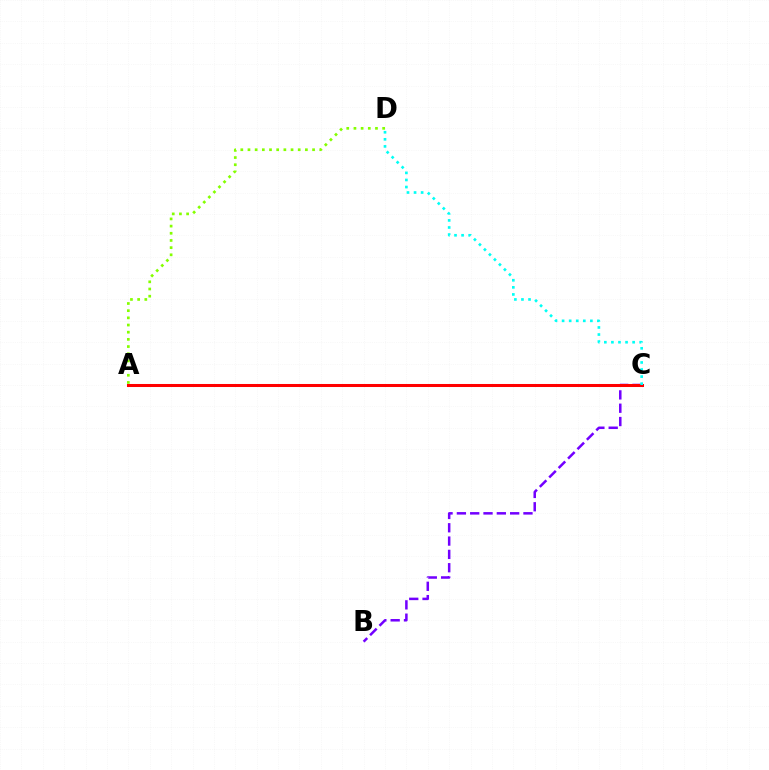{('A', 'D'): [{'color': '#84ff00', 'line_style': 'dotted', 'thickness': 1.95}], ('B', 'C'): [{'color': '#7200ff', 'line_style': 'dashed', 'thickness': 1.81}], ('A', 'C'): [{'color': '#ff0000', 'line_style': 'solid', 'thickness': 2.18}], ('C', 'D'): [{'color': '#00fff6', 'line_style': 'dotted', 'thickness': 1.92}]}